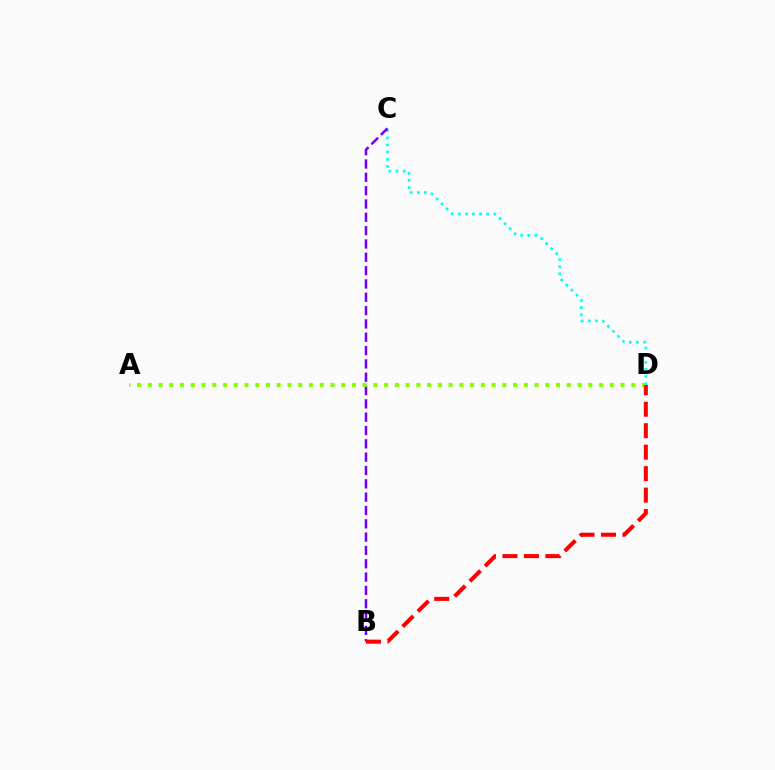{('C', 'D'): [{'color': '#00fff6', 'line_style': 'dotted', 'thickness': 1.93}], ('B', 'C'): [{'color': '#7200ff', 'line_style': 'dashed', 'thickness': 1.81}], ('A', 'D'): [{'color': '#84ff00', 'line_style': 'dotted', 'thickness': 2.92}], ('B', 'D'): [{'color': '#ff0000', 'line_style': 'dashed', 'thickness': 2.92}]}